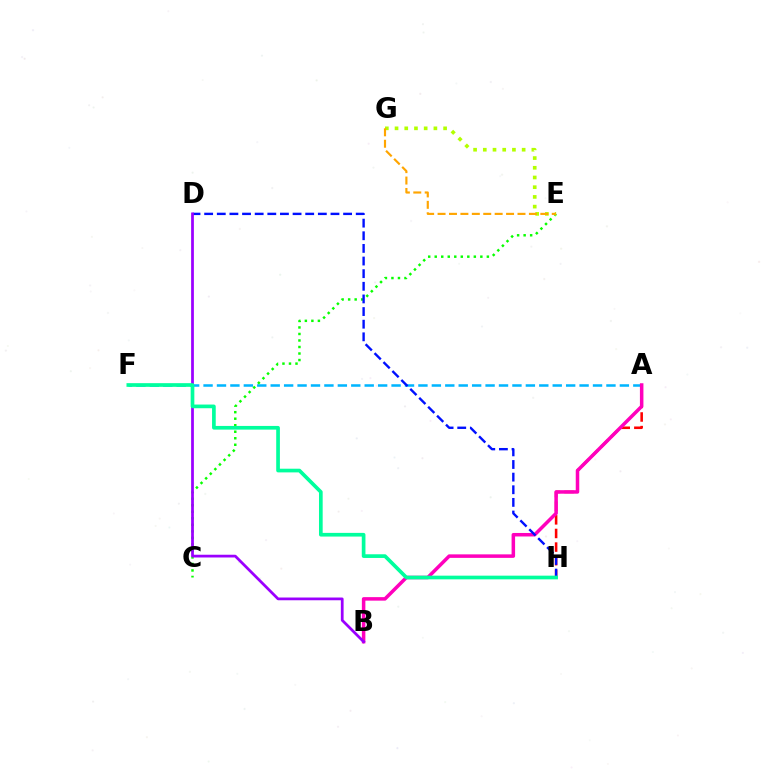{('A', 'H'): [{'color': '#ff0000', 'line_style': 'dashed', 'thickness': 1.85}], ('A', 'F'): [{'color': '#00b5ff', 'line_style': 'dashed', 'thickness': 1.82}], ('C', 'E'): [{'color': '#08ff00', 'line_style': 'dotted', 'thickness': 1.77}], ('A', 'B'): [{'color': '#ff00bd', 'line_style': 'solid', 'thickness': 2.53}], ('E', 'G'): [{'color': '#b3ff00', 'line_style': 'dotted', 'thickness': 2.64}, {'color': '#ffa500', 'line_style': 'dashed', 'thickness': 1.55}], ('D', 'H'): [{'color': '#0010ff', 'line_style': 'dashed', 'thickness': 1.72}], ('B', 'D'): [{'color': '#9b00ff', 'line_style': 'solid', 'thickness': 1.98}], ('F', 'H'): [{'color': '#00ff9d', 'line_style': 'solid', 'thickness': 2.65}]}